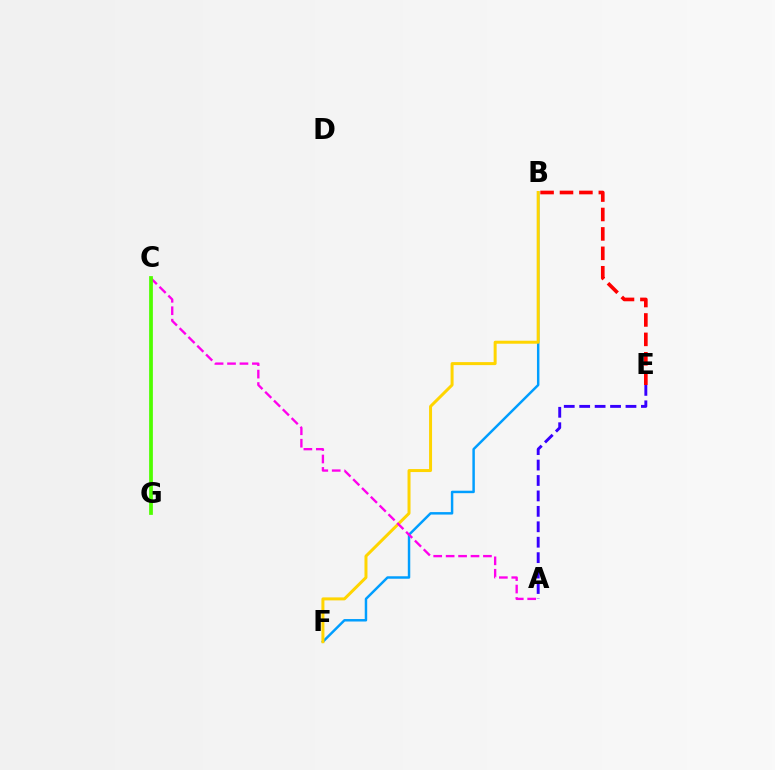{('C', 'G'): [{'color': '#00ff86', 'line_style': 'dotted', 'thickness': 1.54}, {'color': '#4fff00', 'line_style': 'solid', 'thickness': 2.7}], ('B', 'F'): [{'color': '#009eff', 'line_style': 'solid', 'thickness': 1.77}, {'color': '#ffd500', 'line_style': 'solid', 'thickness': 2.16}], ('A', 'E'): [{'color': '#3700ff', 'line_style': 'dashed', 'thickness': 2.1}], ('B', 'E'): [{'color': '#ff0000', 'line_style': 'dashed', 'thickness': 2.64}], ('A', 'C'): [{'color': '#ff00ed', 'line_style': 'dashed', 'thickness': 1.69}]}